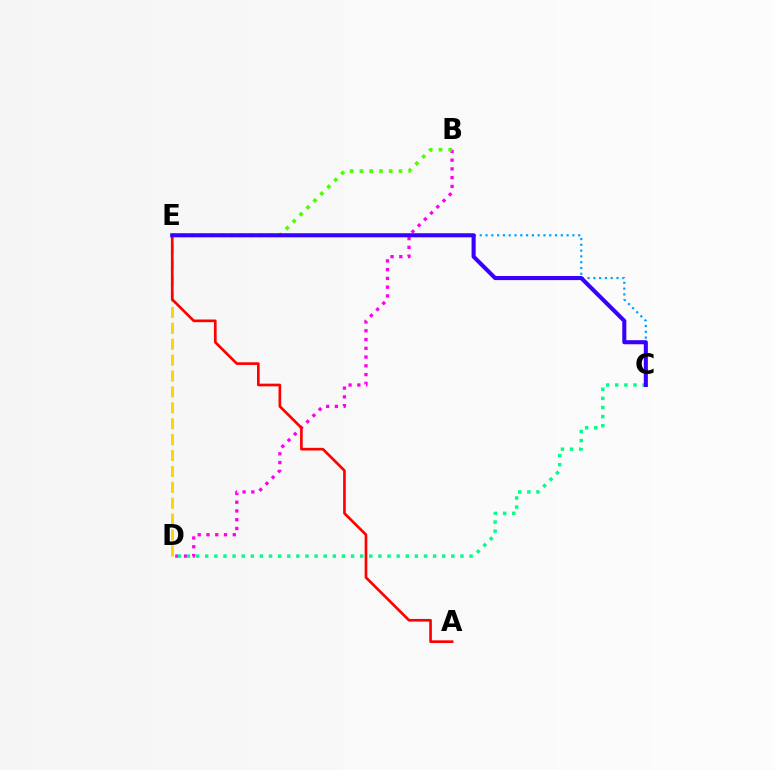{('B', 'D'): [{'color': '#ff00ed', 'line_style': 'dotted', 'thickness': 2.38}], ('B', 'E'): [{'color': '#4fff00', 'line_style': 'dotted', 'thickness': 2.65}], ('C', 'E'): [{'color': '#009eff', 'line_style': 'dotted', 'thickness': 1.57}, {'color': '#3700ff', 'line_style': 'solid', 'thickness': 2.93}], ('D', 'E'): [{'color': '#ffd500', 'line_style': 'dashed', 'thickness': 2.16}], ('C', 'D'): [{'color': '#00ff86', 'line_style': 'dotted', 'thickness': 2.48}], ('A', 'E'): [{'color': '#ff0000', 'line_style': 'solid', 'thickness': 1.92}]}